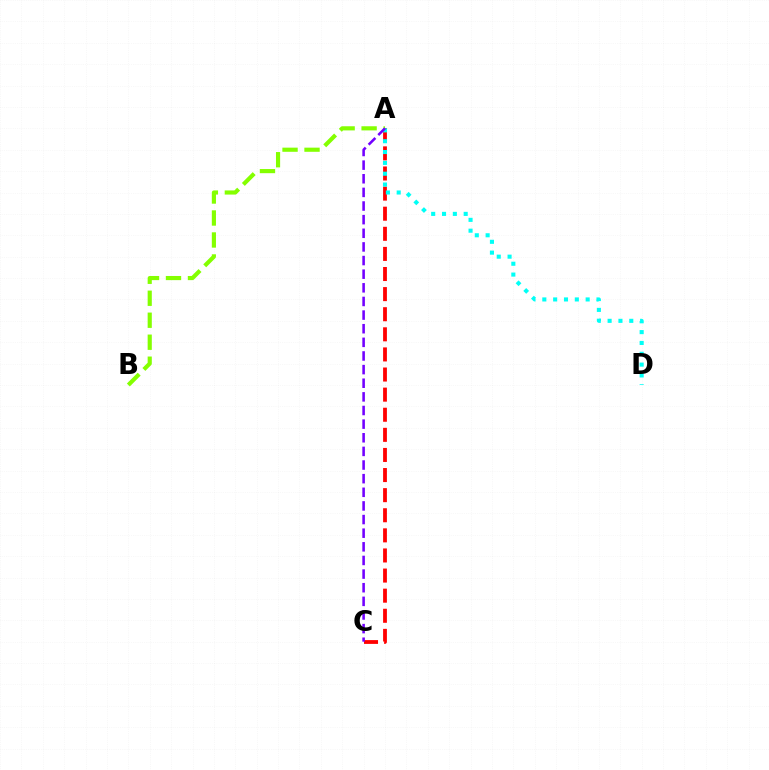{('A', 'C'): [{'color': '#ff0000', 'line_style': 'dashed', 'thickness': 2.73}, {'color': '#7200ff', 'line_style': 'dashed', 'thickness': 1.85}], ('A', 'B'): [{'color': '#84ff00', 'line_style': 'dashed', 'thickness': 2.99}], ('A', 'D'): [{'color': '#00fff6', 'line_style': 'dotted', 'thickness': 2.94}]}